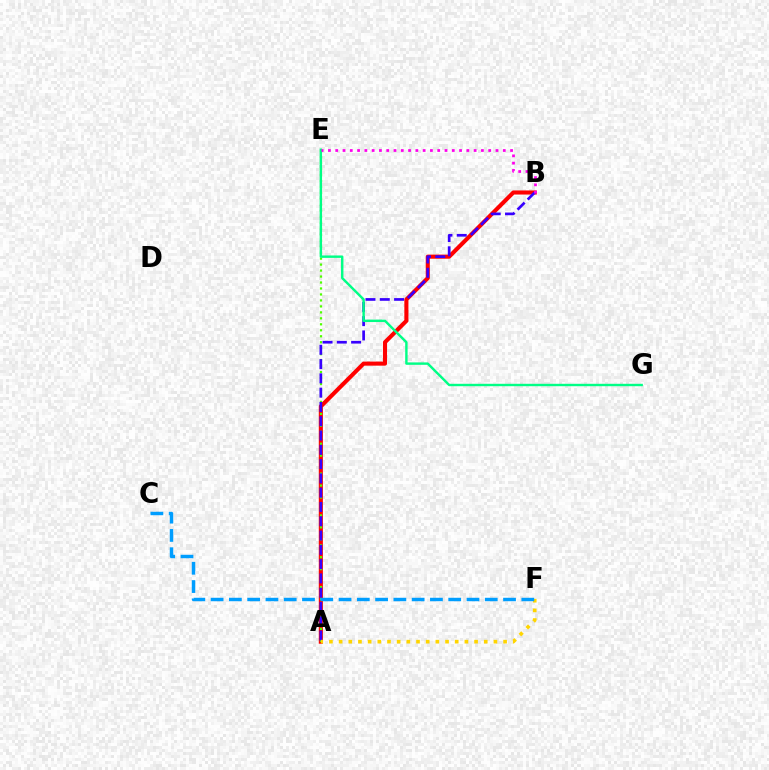{('A', 'B'): [{'color': '#ff0000', 'line_style': 'solid', 'thickness': 2.95}, {'color': '#3700ff', 'line_style': 'dashed', 'thickness': 1.94}], ('A', 'E'): [{'color': '#4fff00', 'line_style': 'dotted', 'thickness': 1.62}], ('E', 'G'): [{'color': '#00ff86', 'line_style': 'solid', 'thickness': 1.73}], ('B', 'E'): [{'color': '#ff00ed', 'line_style': 'dotted', 'thickness': 1.98}], ('A', 'F'): [{'color': '#ffd500', 'line_style': 'dotted', 'thickness': 2.63}], ('C', 'F'): [{'color': '#009eff', 'line_style': 'dashed', 'thickness': 2.48}]}